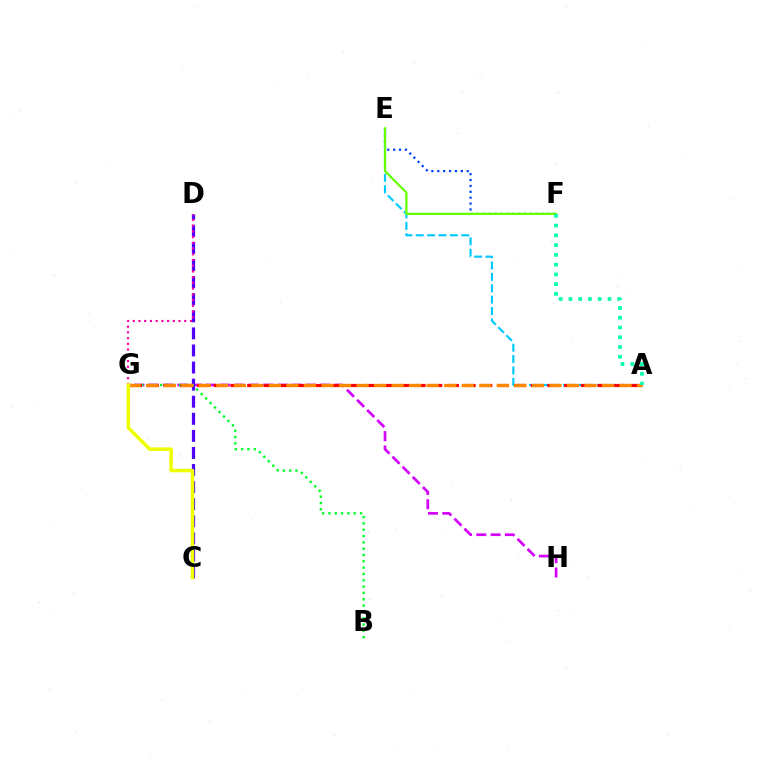{('E', 'F'): [{'color': '#003fff', 'line_style': 'dotted', 'thickness': 1.6}, {'color': '#66ff00', 'line_style': 'solid', 'thickness': 1.62}], ('G', 'H'): [{'color': '#d600ff', 'line_style': 'dashed', 'thickness': 1.94}], ('C', 'D'): [{'color': '#4f00ff', 'line_style': 'dashed', 'thickness': 2.32}], ('A', 'E'): [{'color': '#00c7ff', 'line_style': 'dashed', 'thickness': 1.55}], ('D', 'G'): [{'color': '#ff00a0', 'line_style': 'dotted', 'thickness': 1.56}], ('B', 'G'): [{'color': '#00ff27', 'line_style': 'dotted', 'thickness': 1.72}], ('A', 'G'): [{'color': '#ff0000', 'line_style': 'dashed', 'thickness': 2.27}, {'color': '#ff8800', 'line_style': 'dashed', 'thickness': 2.38}], ('C', 'G'): [{'color': '#eeff00', 'line_style': 'solid', 'thickness': 2.54}], ('A', 'F'): [{'color': '#00ffaf', 'line_style': 'dotted', 'thickness': 2.65}]}